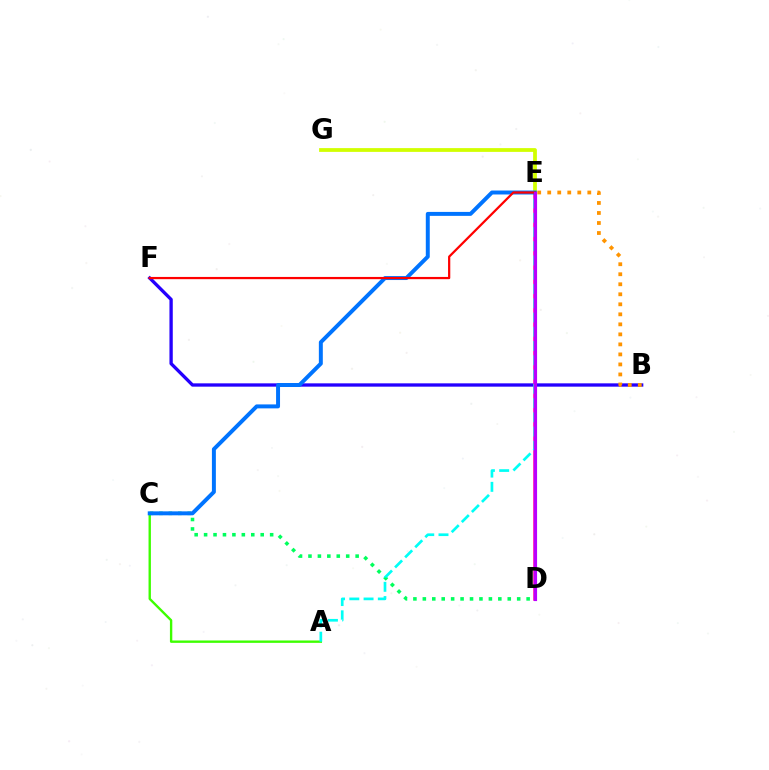{('B', 'F'): [{'color': '#2500ff', 'line_style': 'solid', 'thickness': 2.39}], ('E', 'G'): [{'color': '#d1ff00', 'line_style': 'solid', 'thickness': 2.72}], ('A', 'C'): [{'color': '#3dff00', 'line_style': 'solid', 'thickness': 1.71}], ('D', 'E'): [{'color': '#ff00ac', 'line_style': 'solid', 'thickness': 2.54}, {'color': '#b900ff', 'line_style': 'solid', 'thickness': 2.27}], ('C', 'D'): [{'color': '#00ff5c', 'line_style': 'dotted', 'thickness': 2.56}], ('A', 'E'): [{'color': '#00fff6', 'line_style': 'dashed', 'thickness': 1.94}], ('C', 'E'): [{'color': '#0074ff', 'line_style': 'solid', 'thickness': 2.85}], ('E', 'F'): [{'color': '#ff0000', 'line_style': 'solid', 'thickness': 1.61}], ('B', 'E'): [{'color': '#ff9400', 'line_style': 'dotted', 'thickness': 2.72}]}